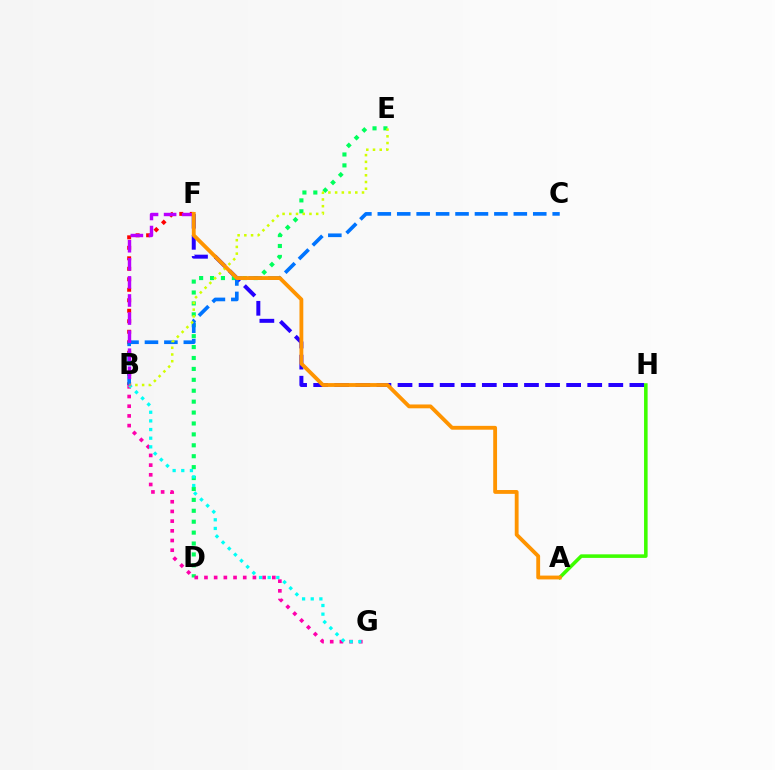{('F', 'H'): [{'color': '#2500ff', 'line_style': 'dashed', 'thickness': 2.86}], ('D', 'E'): [{'color': '#00ff5c', 'line_style': 'dotted', 'thickness': 2.97}], ('B', 'G'): [{'color': '#ff00ac', 'line_style': 'dotted', 'thickness': 2.63}, {'color': '#00fff6', 'line_style': 'dotted', 'thickness': 2.35}], ('A', 'H'): [{'color': '#3dff00', 'line_style': 'solid', 'thickness': 2.57}], ('B', 'F'): [{'color': '#ff0000', 'line_style': 'dotted', 'thickness': 2.85}, {'color': '#b900ff', 'line_style': 'dashed', 'thickness': 2.46}], ('B', 'C'): [{'color': '#0074ff', 'line_style': 'dashed', 'thickness': 2.64}], ('B', 'E'): [{'color': '#d1ff00', 'line_style': 'dotted', 'thickness': 1.83}], ('A', 'F'): [{'color': '#ff9400', 'line_style': 'solid', 'thickness': 2.76}]}